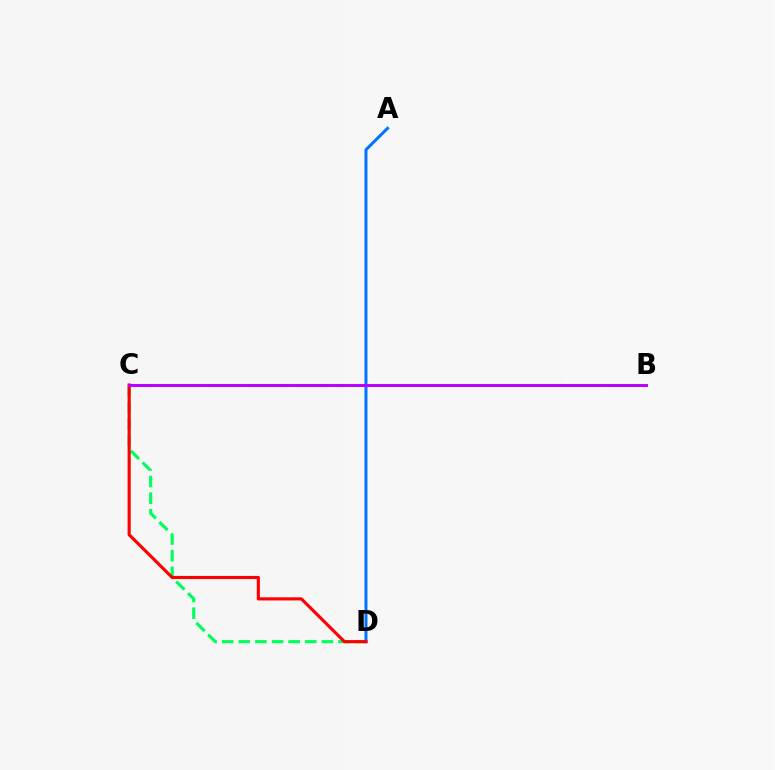{('A', 'D'): [{'color': '#0074ff', 'line_style': 'solid', 'thickness': 2.17}], ('B', 'C'): [{'color': '#d1ff00', 'line_style': 'dotted', 'thickness': 2.22}, {'color': '#b900ff', 'line_style': 'solid', 'thickness': 2.12}], ('C', 'D'): [{'color': '#00ff5c', 'line_style': 'dashed', 'thickness': 2.26}, {'color': '#ff0000', 'line_style': 'solid', 'thickness': 2.26}]}